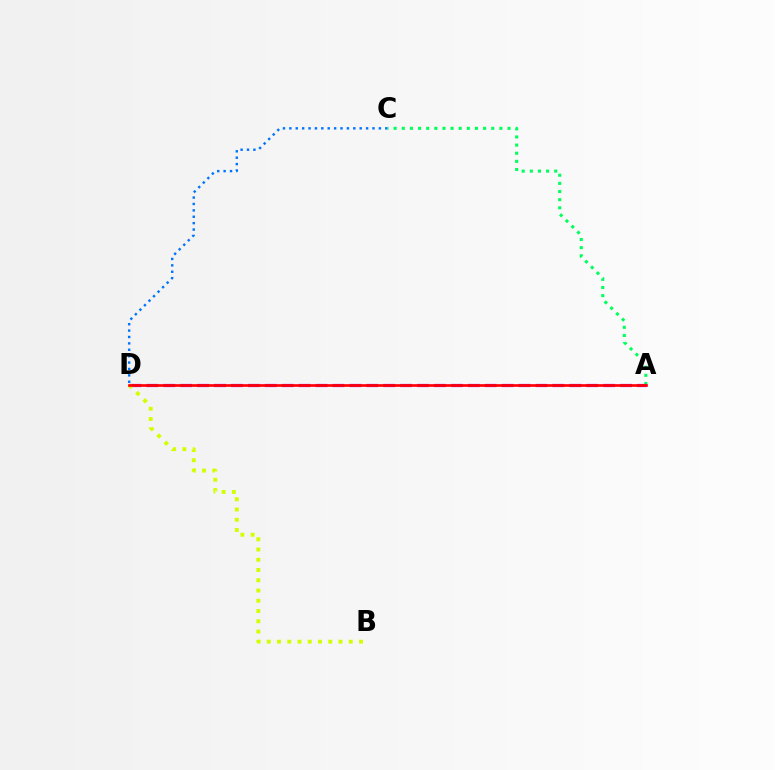{('C', 'D'): [{'color': '#0074ff', 'line_style': 'dotted', 'thickness': 1.74}], ('A', 'C'): [{'color': '#00ff5c', 'line_style': 'dotted', 'thickness': 2.21}], ('A', 'D'): [{'color': '#b900ff', 'line_style': 'dashed', 'thickness': 2.3}, {'color': '#ff0000', 'line_style': 'solid', 'thickness': 1.92}], ('B', 'D'): [{'color': '#d1ff00', 'line_style': 'dotted', 'thickness': 2.79}]}